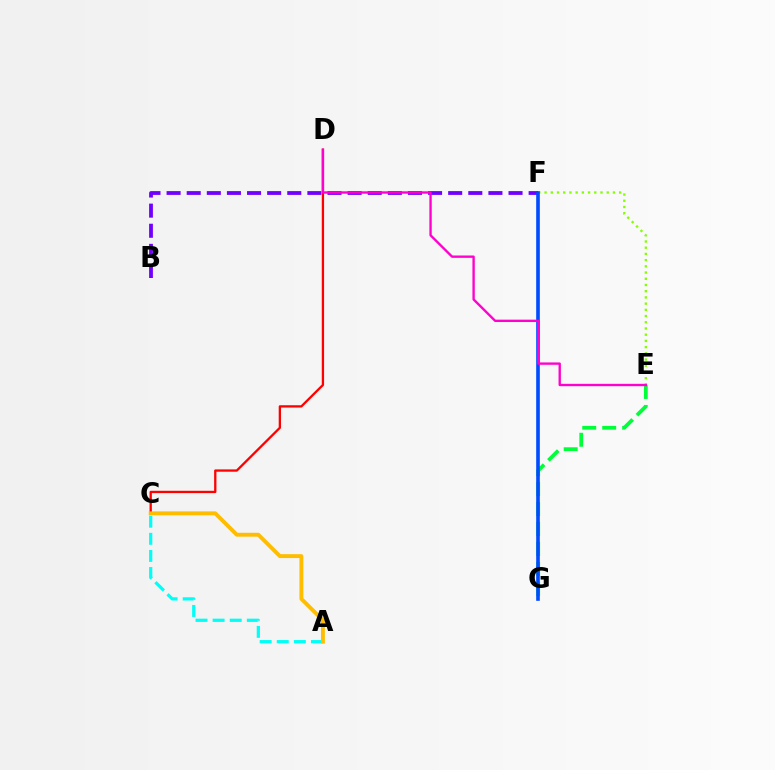{('C', 'D'): [{'color': '#ff0000', 'line_style': 'solid', 'thickness': 1.66}], ('A', 'C'): [{'color': '#00fff6', 'line_style': 'dashed', 'thickness': 2.32}, {'color': '#ffbd00', 'line_style': 'solid', 'thickness': 2.81}], ('B', 'F'): [{'color': '#7200ff', 'line_style': 'dashed', 'thickness': 2.73}], ('E', 'G'): [{'color': '#00ff39', 'line_style': 'dashed', 'thickness': 2.71}], ('E', 'F'): [{'color': '#84ff00', 'line_style': 'dotted', 'thickness': 1.69}], ('F', 'G'): [{'color': '#004bff', 'line_style': 'solid', 'thickness': 2.62}], ('D', 'E'): [{'color': '#ff00cf', 'line_style': 'solid', 'thickness': 1.7}]}